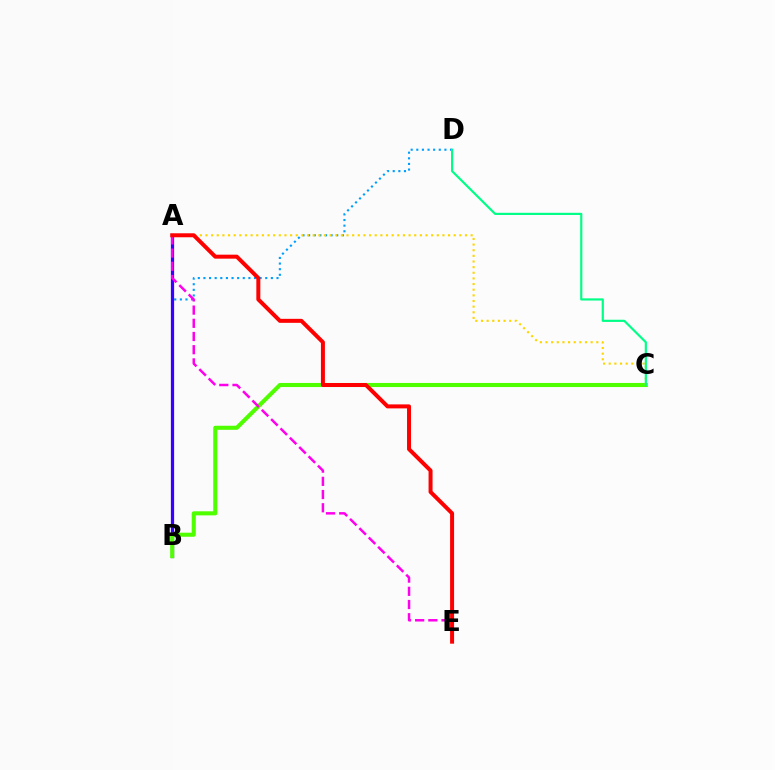{('B', 'D'): [{'color': '#009eff', 'line_style': 'dotted', 'thickness': 1.53}], ('A', 'B'): [{'color': '#3700ff', 'line_style': 'solid', 'thickness': 2.34}], ('B', 'C'): [{'color': '#4fff00', 'line_style': 'solid', 'thickness': 2.93}], ('A', 'C'): [{'color': '#ffd500', 'line_style': 'dotted', 'thickness': 1.53}], ('A', 'E'): [{'color': '#ff00ed', 'line_style': 'dashed', 'thickness': 1.79}, {'color': '#ff0000', 'line_style': 'solid', 'thickness': 2.87}], ('C', 'D'): [{'color': '#00ff86', 'line_style': 'solid', 'thickness': 1.56}]}